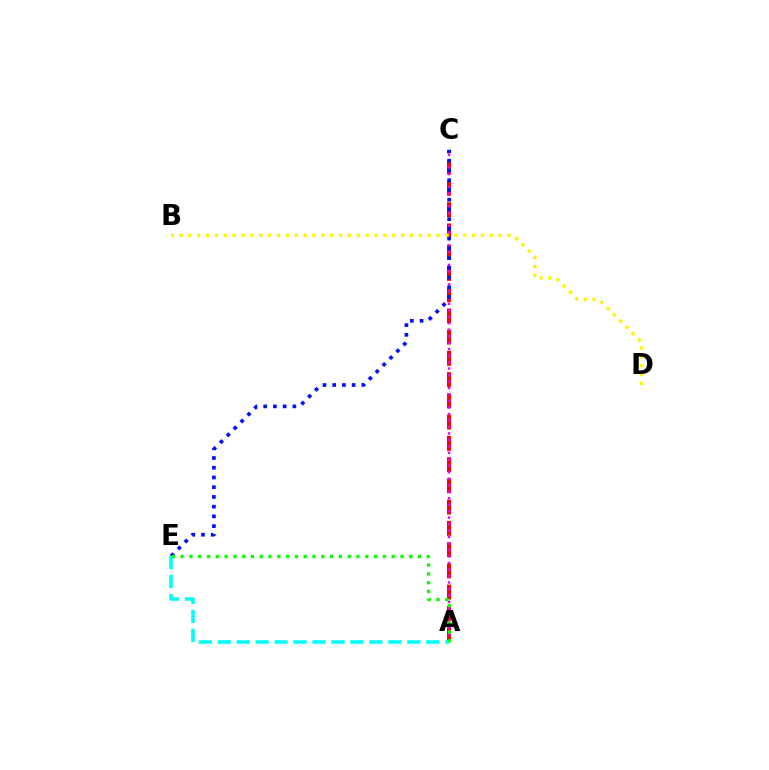{('A', 'C'): [{'color': '#ff0000', 'line_style': 'dashed', 'thickness': 2.89}, {'color': '#ee00ff', 'line_style': 'dotted', 'thickness': 1.76}], ('C', 'E'): [{'color': '#0010ff', 'line_style': 'dotted', 'thickness': 2.64}], ('A', 'E'): [{'color': '#00fff6', 'line_style': 'dashed', 'thickness': 2.57}, {'color': '#08ff00', 'line_style': 'dotted', 'thickness': 2.39}], ('B', 'D'): [{'color': '#fcf500', 'line_style': 'dotted', 'thickness': 2.41}]}